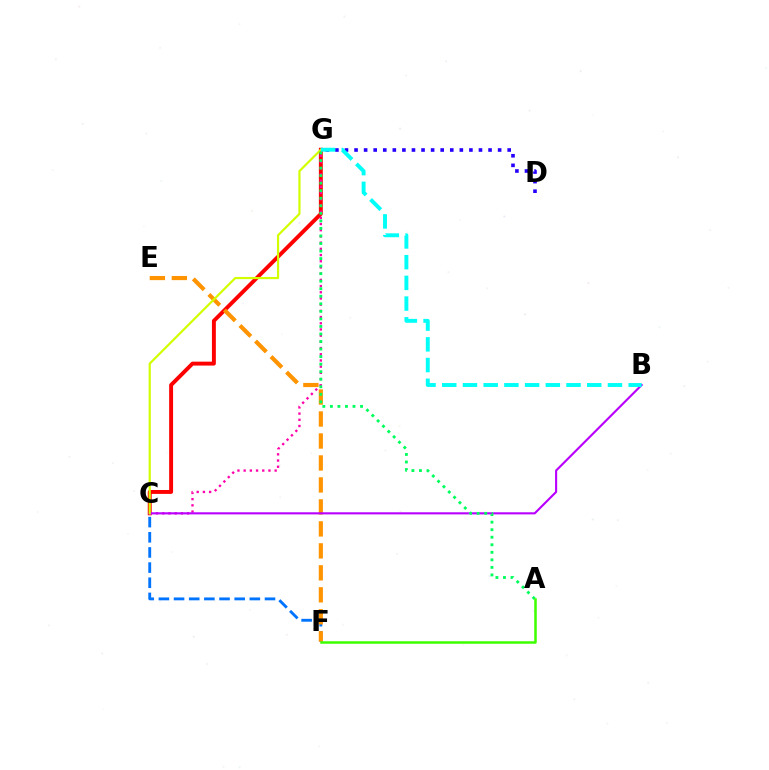{('D', 'G'): [{'color': '#2500ff', 'line_style': 'dotted', 'thickness': 2.6}], ('C', 'G'): [{'color': '#ff0000', 'line_style': 'solid', 'thickness': 2.82}, {'color': '#ff00ac', 'line_style': 'dotted', 'thickness': 1.68}, {'color': '#d1ff00', 'line_style': 'solid', 'thickness': 1.57}], ('C', 'F'): [{'color': '#0074ff', 'line_style': 'dashed', 'thickness': 2.06}], ('E', 'F'): [{'color': '#ff9400', 'line_style': 'dashed', 'thickness': 2.99}], ('B', 'C'): [{'color': '#b900ff', 'line_style': 'solid', 'thickness': 1.52}], ('A', 'G'): [{'color': '#00ff5c', 'line_style': 'dotted', 'thickness': 2.05}], ('A', 'F'): [{'color': '#3dff00', 'line_style': 'solid', 'thickness': 1.81}], ('B', 'G'): [{'color': '#00fff6', 'line_style': 'dashed', 'thickness': 2.81}]}